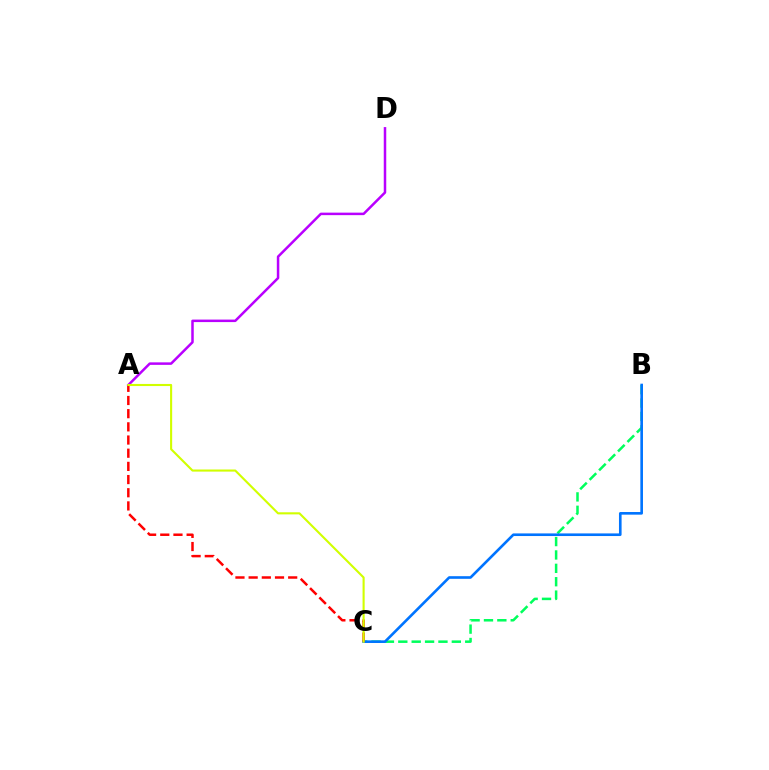{('B', 'C'): [{'color': '#00ff5c', 'line_style': 'dashed', 'thickness': 1.82}, {'color': '#0074ff', 'line_style': 'solid', 'thickness': 1.89}], ('A', 'D'): [{'color': '#b900ff', 'line_style': 'solid', 'thickness': 1.8}], ('A', 'C'): [{'color': '#ff0000', 'line_style': 'dashed', 'thickness': 1.79}, {'color': '#d1ff00', 'line_style': 'solid', 'thickness': 1.52}]}